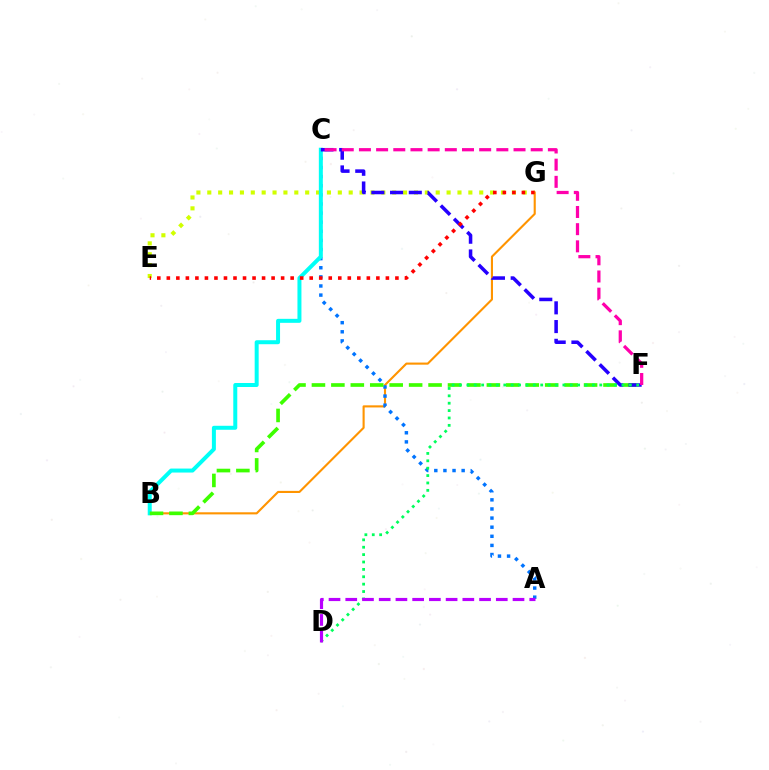{('B', 'G'): [{'color': '#ff9400', 'line_style': 'solid', 'thickness': 1.52}], ('E', 'G'): [{'color': '#d1ff00', 'line_style': 'dotted', 'thickness': 2.96}, {'color': '#ff0000', 'line_style': 'dotted', 'thickness': 2.59}], ('A', 'C'): [{'color': '#0074ff', 'line_style': 'dotted', 'thickness': 2.48}], ('B', 'C'): [{'color': '#00fff6', 'line_style': 'solid', 'thickness': 2.87}], ('B', 'F'): [{'color': '#3dff00', 'line_style': 'dashed', 'thickness': 2.64}], ('C', 'F'): [{'color': '#2500ff', 'line_style': 'dashed', 'thickness': 2.54}, {'color': '#ff00ac', 'line_style': 'dashed', 'thickness': 2.33}], ('D', 'F'): [{'color': '#00ff5c', 'line_style': 'dotted', 'thickness': 2.01}], ('A', 'D'): [{'color': '#b900ff', 'line_style': 'dashed', 'thickness': 2.27}]}